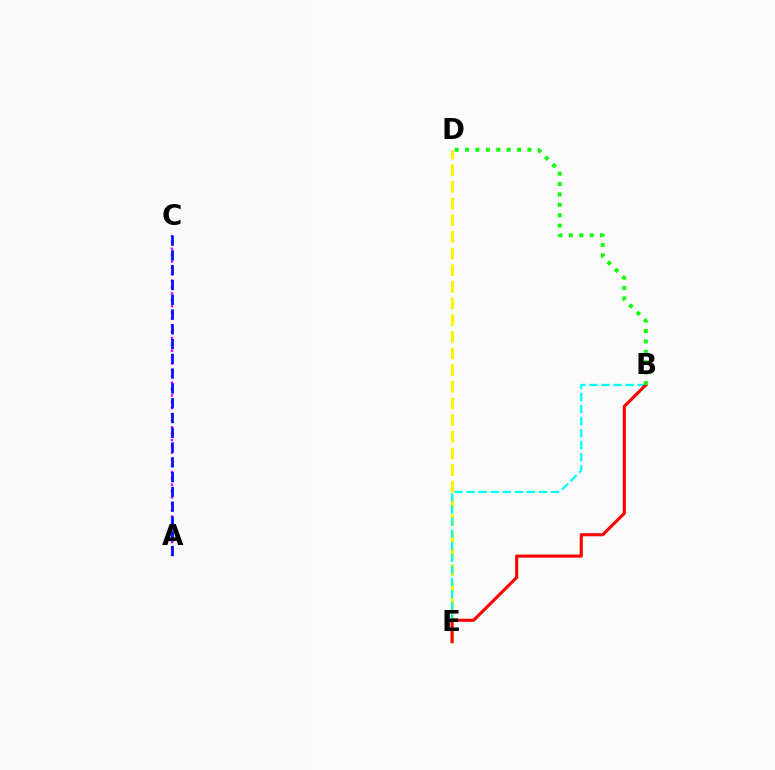{('D', 'E'): [{'color': '#fcf500', 'line_style': 'dashed', 'thickness': 2.26}], ('A', 'C'): [{'color': '#ee00ff', 'line_style': 'dotted', 'thickness': 1.73}, {'color': '#0010ff', 'line_style': 'dashed', 'thickness': 2.01}], ('B', 'E'): [{'color': '#00fff6', 'line_style': 'dashed', 'thickness': 1.64}, {'color': '#ff0000', 'line_style': 'solid', 'thickness': 2.22}], ('B', 'D'): [{'color': '#08ff00', 'line_style': 'dotted', 'thickness': 2.83}]}